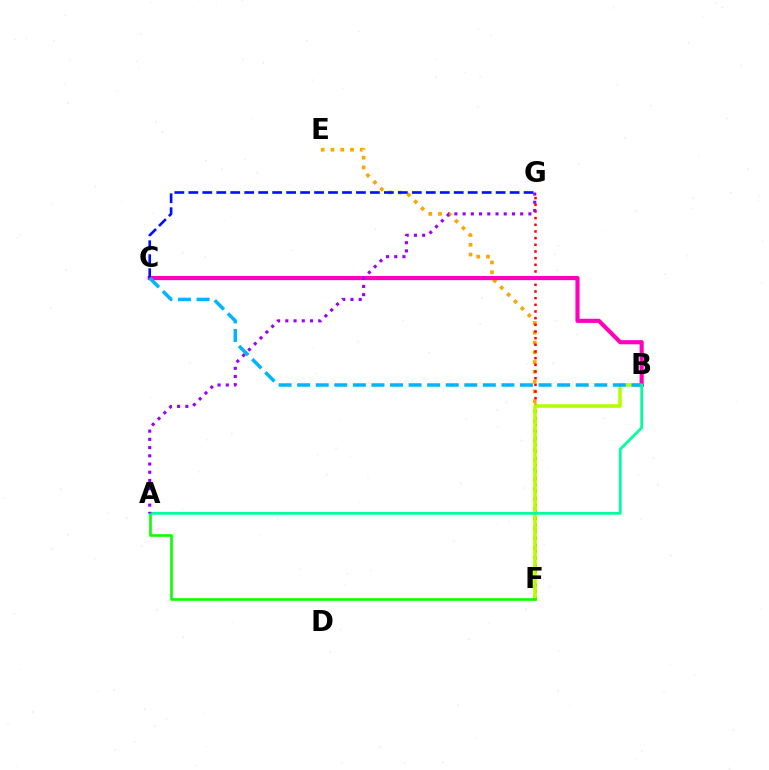{('E', 'F'): [{'color': '#ffa500', 'line_style': 'dotted', 'thickness': 2.66}], ('F', 'G'): [{'color': '#ff0000', 'line_style': 'dotted', 'thickness': 1.81}], ('B', 'F'): [{'color': '#b3ff00', 'line_style': 'solid', 'thickness': 2.55}], ('B', 'C'): [{'color': '#ff00bd', 'line_style': 'solid', 'thickness': 2.99}, {'color': '#00b5ff', 'line_style': 'dashed', 'thickness': 2.52}], ('C', 'G'): [{'color': '#0010ff', 'line_style': 'dashed', 'thickness': 1.9}], ('A', 'F'): [{'color': '#08ff00', 'line_style': 'solid', 'thickness': 1.87}], ('A', 'B'): [{'color': '#00ff9d', 'line_style': 'solid', 'thickness': 1.99}], ('A', 'G'): [{'color': '#9b00ff', 'line_style': 'dotted', 'thickness': 2.23}]}